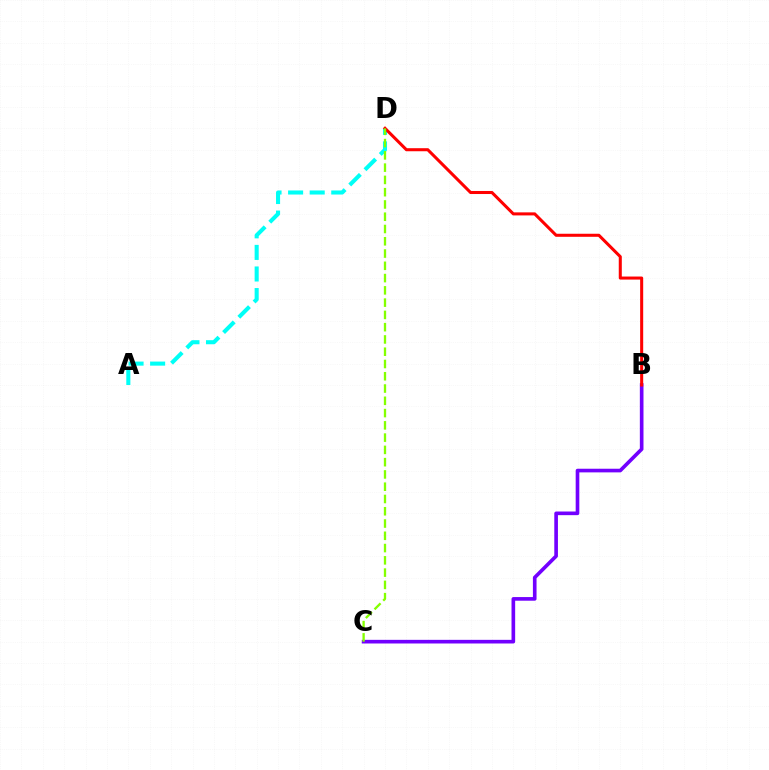{('A', 'D'): [{'color': '#00fff6', 'line_style': 'dashed', 'thickness': 2.93}], ('B', 'C'): [{'color': '#7200ff', 'line_style': 'solid', 'thickness': 2.62}], ('B', 'D'): [{'color': '#ff0000', 'line_style': 'solid', 'thickness': 2.19}], ('C', 'D'): [{'color': '#84ff00', 'line_style': 'dashed', 'thickness': 1.67}]}